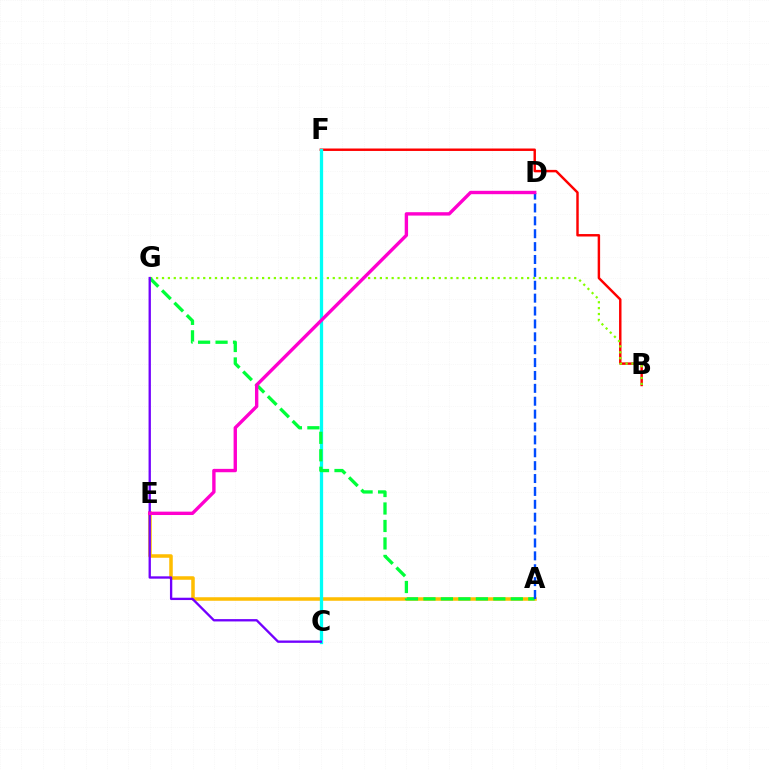{('B', 'F'): [{'color': '#ff0000', 'line_style': 'solid', 'thickness': 1.76}], ('B', 'G'): [{'color': '#84ff00', 'line_style': 'dotted', 'thickness': 1.6}], ('A', 'E'): [{'color': '#ffbd00', 'line_style': 'solid', 'thickness': 2.53}], ('C', 'F'): [{'color': '#00fff6', 'line_style': 'solid', 'thickness': 2.36}], ('A', 'G'): [{'color': '#00ff39', 'line_style': 'dashed', 'thickness': 2.37}], ('A', 'D'): [{'color': '#004bff', 'line_style': 'dashed', 'thickness': 1.75}], ('C', 'G'): [{'color': '#7200ff', 'line_style': 'solid', 'thickness': 1.68}], ('D', 'E'): [{'color': '#ff00cf', 'line_style': 'solid', 'thickness': 2.43}]}